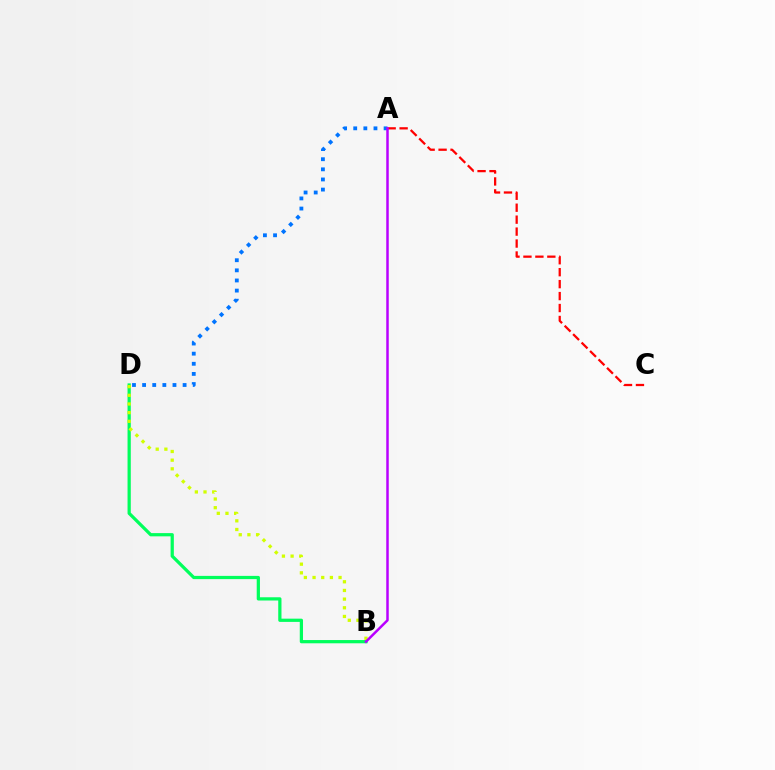{('B', 'D'): [{'color': '#00ff5c', 'line_style': 'solid', 'thickness': 2.33}, {'color': '#d1ff00', 'line_style': 'dotted', 'thickness': 2.36}], ('A', 'D'): [{'color': '#0074ff', 'line_style': 'dotted', 'thickness': 2.75}], ('A', 'C'): [{'color': '#ff0000', 'line_style': 'dashed', 'thickness': 1.62}], ('A', 'B'): [{'color': '#b900ff', 'line_style': 'solid', 'thickness': 1.79}]}